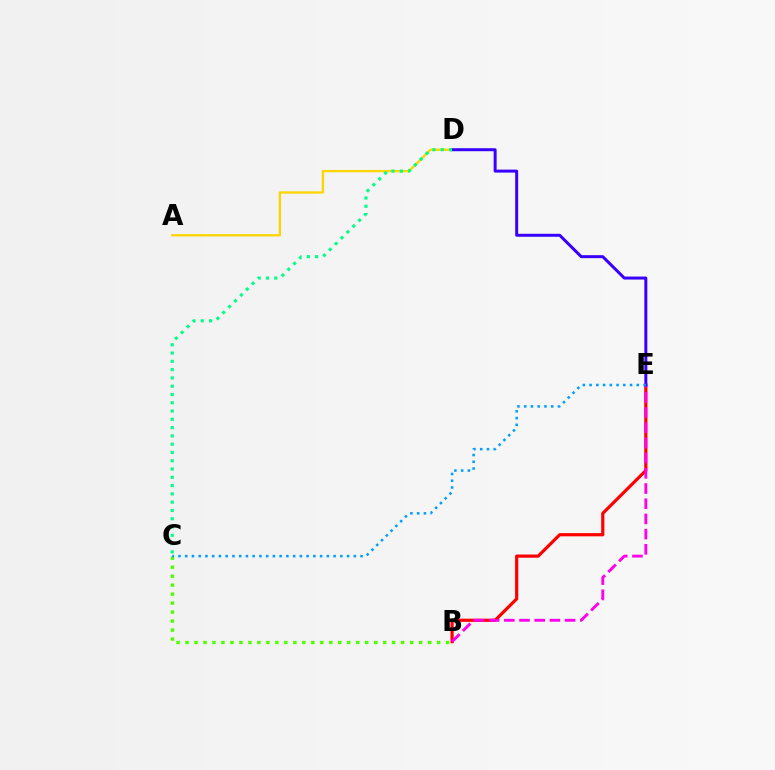{('B', 'E'): [{'color': '#ff0000', 'line_style': 'solid', 'thickness': 2.3}, {'color': '#ff00ed', 'line_style': 'dashed', 'thickness': 2.06}], ('A', 'D'): [{'color': '#ffd500', 'line_style': 'solid', 'thickness': 1.66}], ('B', 'C'): [{'color': '#4fff00', 'line_style': 'dotted', 'thickness': 2.44}], ('D', 'E'): [{'color': '#3700ff', 'line_style': 'solid', 'thickness': 2.15}], ('C', 'D'): [{'color': '#00ff86', 'line_style': 'dotted', 'thickness': 2.25}], ('C', 'E'): [{'color': '#009eff', 'line_style': 'dotted', 'thickness': 1.83}]}